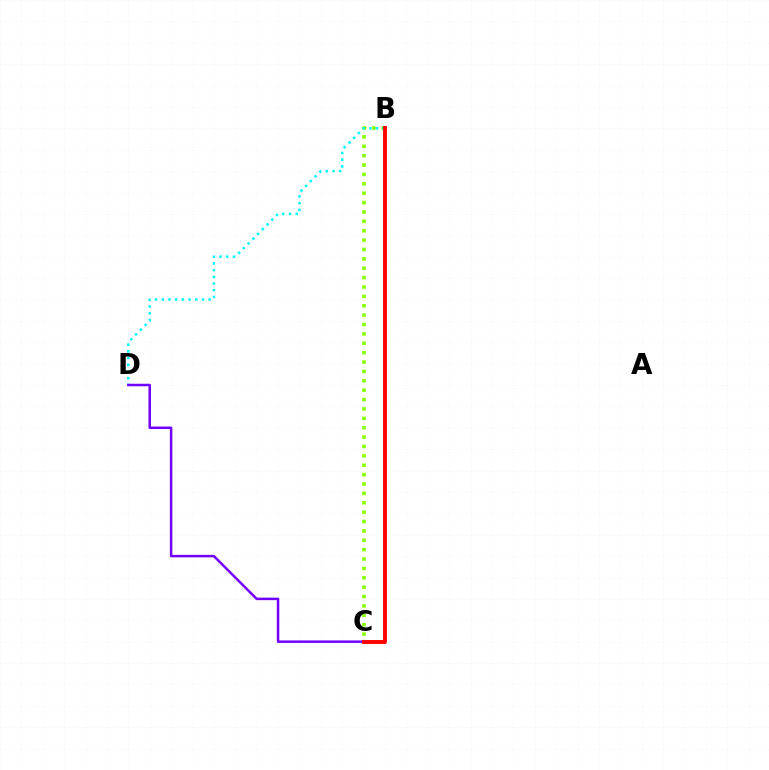{('B', 'C'): [{'color': '#84ff00', 'line_style': 'dotted', 'thickness': 2.55}, {'color': '#ff0000', 'line_style': 'solid', 'thickness': 2.8}], ('B', 'D'): [{'color': '#00fff6', 'line_style': 'dotted', 'thickness': 1.82}], ('C', 'D'): [{'color': '#7200ff', 'line_style': 'solid', 'thickness': 1.8}]}